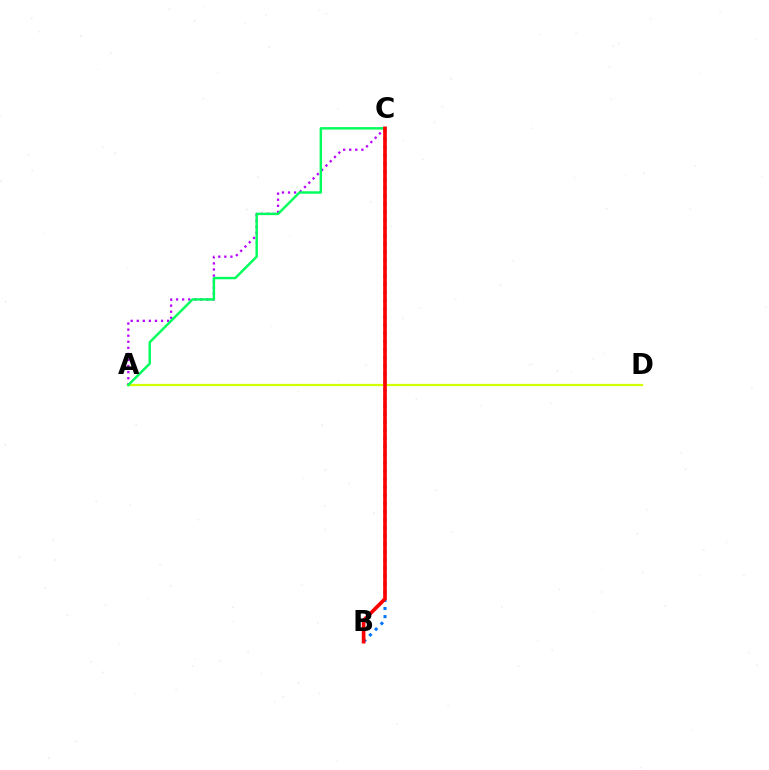{('A', 'C'): [{'color': '#b900ff', 'line_style': 'dotted', 'thickness': 1.65}, {'color': '#00ff5c', 'line_style': 'solid', 'thickness': 1.76}], ('A', 'D'): [{'color': '#d1ff00', 'line_style': 'solid', 'thickness': 1.62}], ('B', 'C'): [{'color': '#0074ff', 'line_style': 'dotted', 'thickness': 2.2}, {'color': '#ff0000', 'line_style': 'solid', 'thickness': 2.63}]}